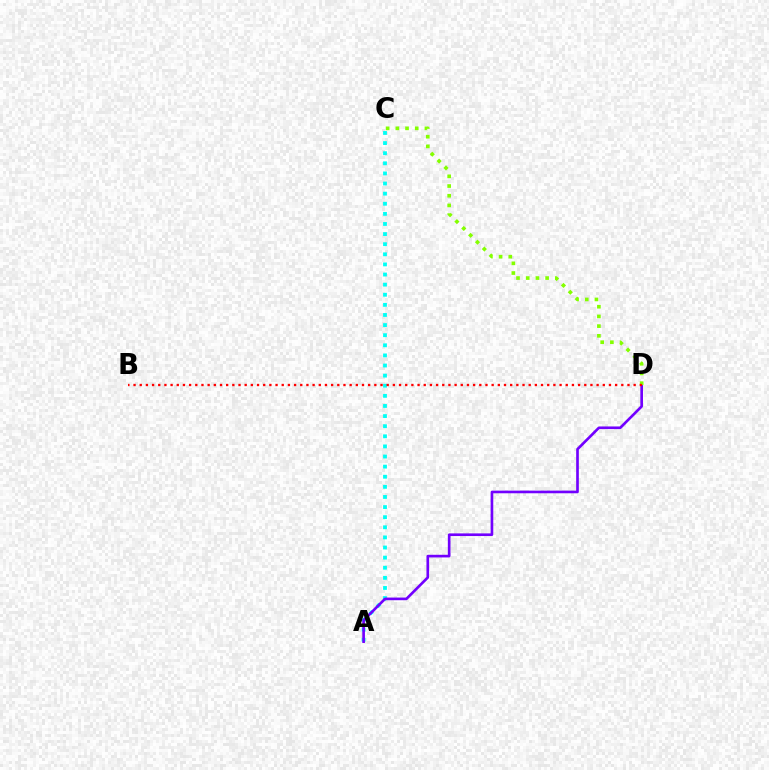{('A', 'C'): [{'color': '#00fff6', 'line_style': 'dotted', 'thickness': 2.75}], ('A', 'D'): [{'color': '#7200ff', 'line_style': 'solid', 'thickness': 1.91}], ('C', 'D'): [{'color': '#84ff00', 'line_style': 'dotted', 'thickness': 2.64}], ('B', 'D'): [{'color': '#ff0000', 'line_style': 'dotted', 'thickness': 1.68}]}